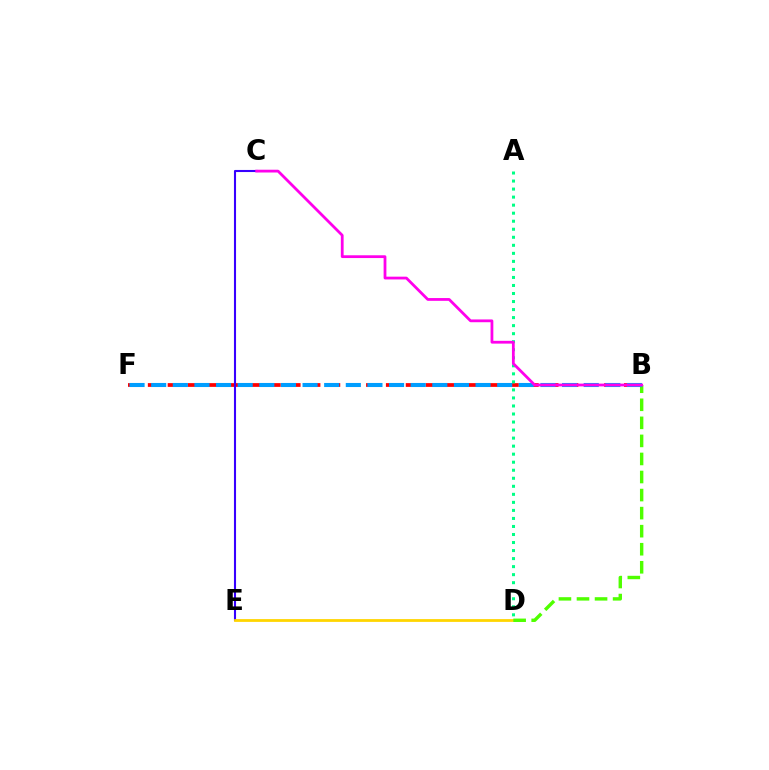{('B', 'F'): [{'color': '#ff0000', 'line_style': 'dashed', 'thickness': 2.7}, {'color': '#009eff', 'line_style': 'dashed', 'thickness': 2.94}], ('C', 'E'): [{'color': '#3700ff', 'line_style': 'solid', 'thickness': 1.51}], ('A', 'D'): [{'color': '#00ff86', 'line_style': 'dotted', 'thickness': 2.18}], ('D', 'E'): [{'color': '#ffd500', 'line_style': 'solid', 'thickness': 2.01}], ('B', 'D'): [{'color': '#4fff00', 'line_style': 'dashed', 'thickness': 2.45}], ('B', 'C'): [{'color': '#ff00ed', 'line_style': 'solid', 'thickness': 2.0}]}